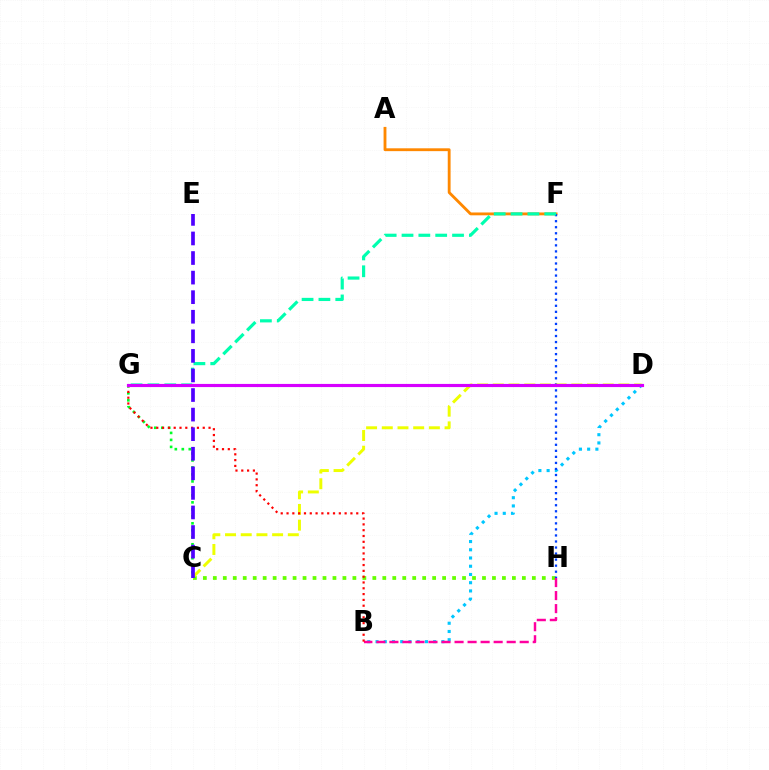{('A', 'F'): [{'color': '#ff8800', 'line_style': 'solid', 'thickness': 2.05}], ('C', 'H'): [{'color': '#66ff00', 'line_style': 'dotted', 'thickness': 2.71}], ('B', 'D'): [{'color': '#00c7ff', 'line_style': 'dotted', 'thickness': 2.24}], ('C', 'G'): [{'color': '#00ff27', 'line_style': 'dotted', 'thickness': 1.9}], ('B', 'H'): [{'color': '#ff00a0', 'line_style': 'dashed', 'thickness': 1.77}], ('F', 'H'): [{'color': '#003fff', 'line_style': 'dotted', 'thickness': 1.64}], ('C', 'D'): [{'color': '#eeff00', 'line_style': 'dashed', 'thickness': 2.13}], ('F', 'G'): [{'color': '#00ffaf', 'line_style': 'dashed', 'thickness': 2.29}], ('B', 'G'): [{'color': '#ff0000', 'line_style': 'dotted', 'thickness': 1.58}], ('C', 'E'): [{'color': '#4f00ff', 'line_style': 'dashed', 'thickness': 2.66}], ('D', 'G'): [{'color': '#d600ff', 'line_style': 'solid', 'thickness': 2.27}]}